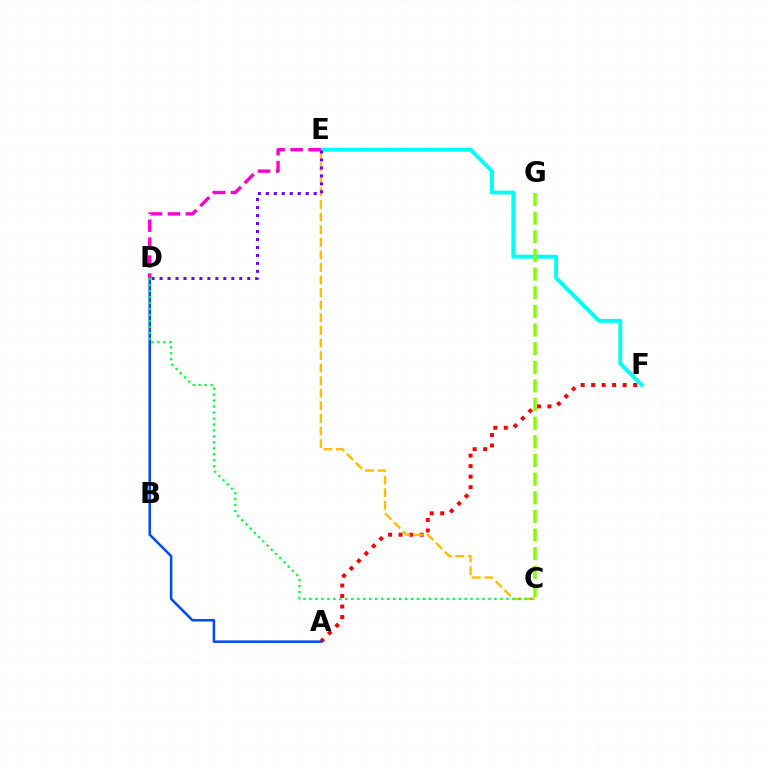{('E', 'F'): [{'color': '#00fff6', 'line_style': 'solid', 'thickness': 2.81}], ('A', 'F'): [{'color': '#ff0000', 'line_style': 'dotted', 'thickness': 2.85}], ('C', 'E'): [{'color': '#ffbd00', 'line_style': 'dashed', 'thickness': 1.71}], ('A', 'D'): [{'color': '#004bff', 'line_style': 'solid', 'thickness': 1.82}], ('D', 'E'): [{'color': '#ff00cf', 'line_style': 'dashed', 'thickness': 2.44}, {'color': '#7200ff', 'line_style': 'dotted', 'thickness': 2.17}], ('C', 'D'): [{'color': '#00ff39', 'line_style': 'dotted', 'thickness': 1.62}], ('C', 'G'): [{'color': '#84ff00', 'line_style': 'dashed', 'thickness': 2.53}]}